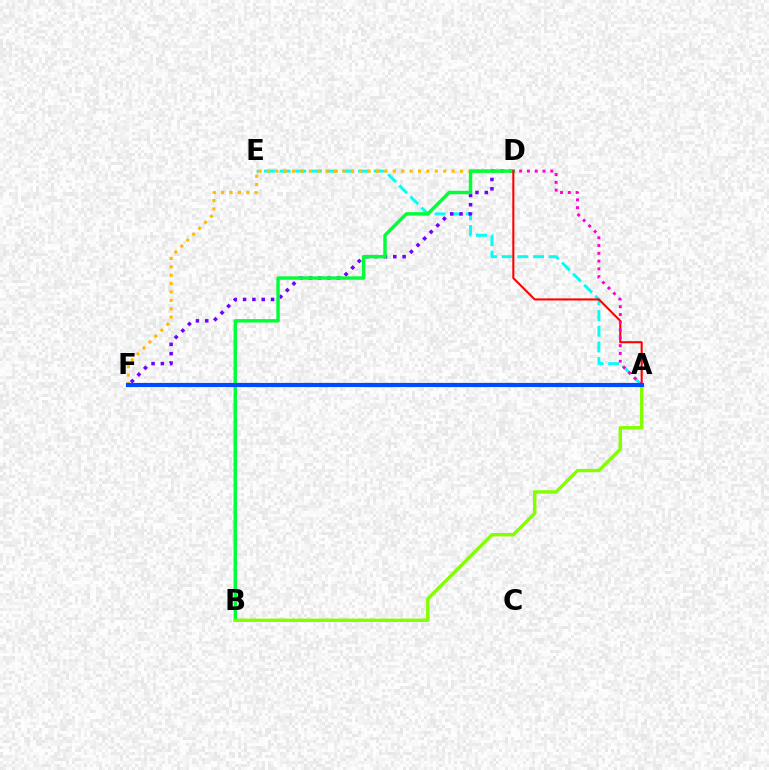{('A', 'E'): [{'color': '#00fff6', 'line_style': 'dashed', 'thickness': 2.13}], ('D', 'F'): [{'color': '#7200ff', 'line_style': 'dotted', 'thickness': 2.54}, {'color': '#ffbd00', 'line_style': 'dotted', 'thickness': 2.28}], ('B', 'D'): [{'color': '#00ff39', 'line_style': 'solid', 'thickness': 2.48}], ('A', 'D'): [{'color': '#ff0000', 'line_style': 'solid', 'thickness': 1.5}, {'color': '#ff00cf', 'line_style': 'dotted', 'thickness': 2.12}], ('A', 'B'): [{'color': '#84ff00', 'line_style': 'solid', 'thickness': 2.45}], ('A', 'F'): [{'color': '#004bff', 'line_style': 'solid', 'thickness': 3.0}]}